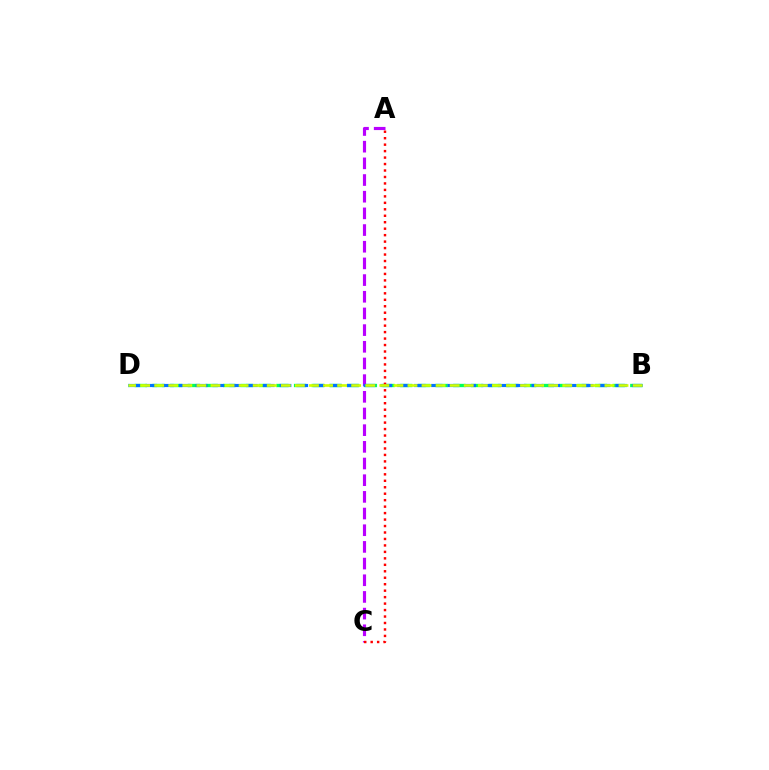{('B', 'D'): [{'color': '#00ff5c', 'line_style': 'dashed', 'thickness': 2.4}, {'color': '#0074ff', 'line_style': 'dashed', 'thickness': 2.28}, {'color': '#d1ff00', 'line_style': 'dashed', 'thickness': 1.91}], ('A', 'C'): [{'color': '#b900ff', 'line_style': 'dashed', 'thickness': 2.27}, {'color': '#ff0000', 'line_style': 'dotted', 'thickness': 1.76}]}